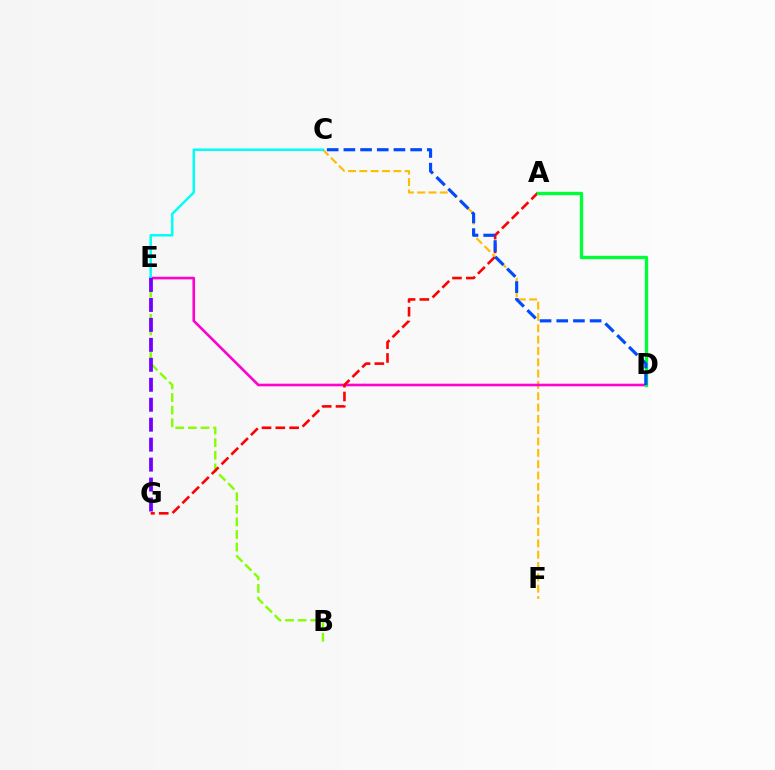{('C', 'F'): [{'color': '#ffbd00', 'line_style': 'dashed', 'thickness': 1.54}], ('D', 'E'): [{'color': '#ff00cf', 'line_style': 'solid', 'thickness': 1.89}], ('C', 'E'): [{'color': '#00fff6', 'line_style': 'solid', 'thickness': 1.8}], ('B', 'E'): [{'color': '#84ff00', 'line_style': 'dashed', 'thickness': 1.71}], ('A', 'G'): [{'color': '#ff0000', 'line_style': 'dashed', 'thickness': 1.88}], ('A', 'D'): [{'color': '#00ff39', 'line_style': 'solid', 'thickness': 2.42}], ('E', 'G'): [{'color': '#7200ff', 'line_style': 'dashed', 'thickness': 2.71}], ('C', 'D'): [{'color': '#004bff', 'line_style': 'dashed', 'thickness': 2.27}]}